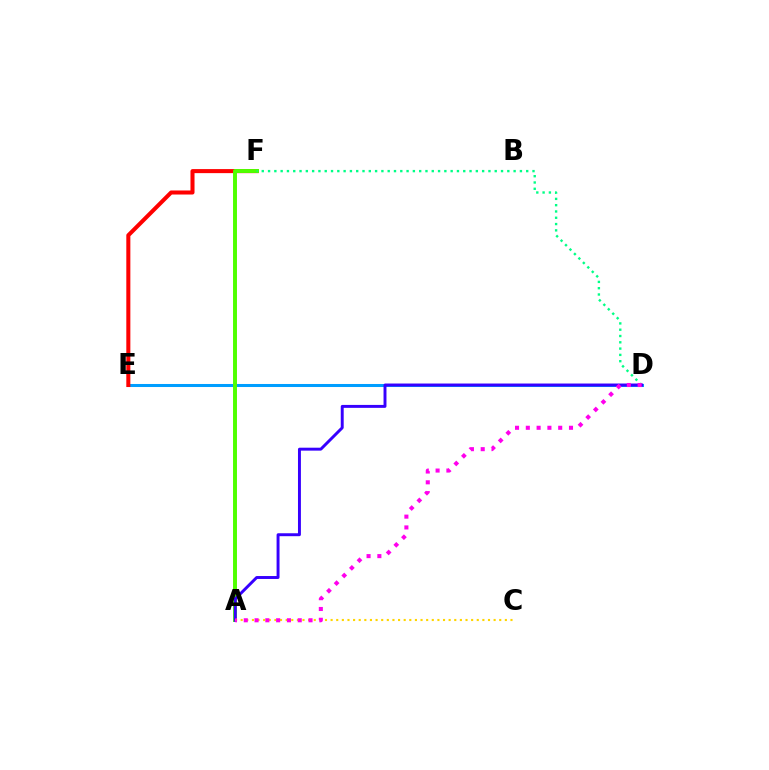{('D', 'E'): [{'color': '#009eff', 'line_style': 'solid', 'thickness': 2.19}], ('E', 'F'): [{'color': '#ff0000', 'line_style': 'solid', 'thickness': 2.91}], ('A', 'F'): [{'color': '#4fff00', 'line_style': 'solid', 'thickness': 2.83}], ('D', 'F'): [{'color': '#00ff86', 'line_style': 'dotted', 'thickness': 1.71}], ('A', 'D'): [{'color': '#3700ff', 'line_style': 'solid', 'thickness': 2.12}, {'color': '#ff00ed', 'line_style': 'dotted', 'thickness': 2.93}], ('A', 'C'): [{'color': '#ffd500', 'line_style': 'dotted', 'thickness': 1.53}]}